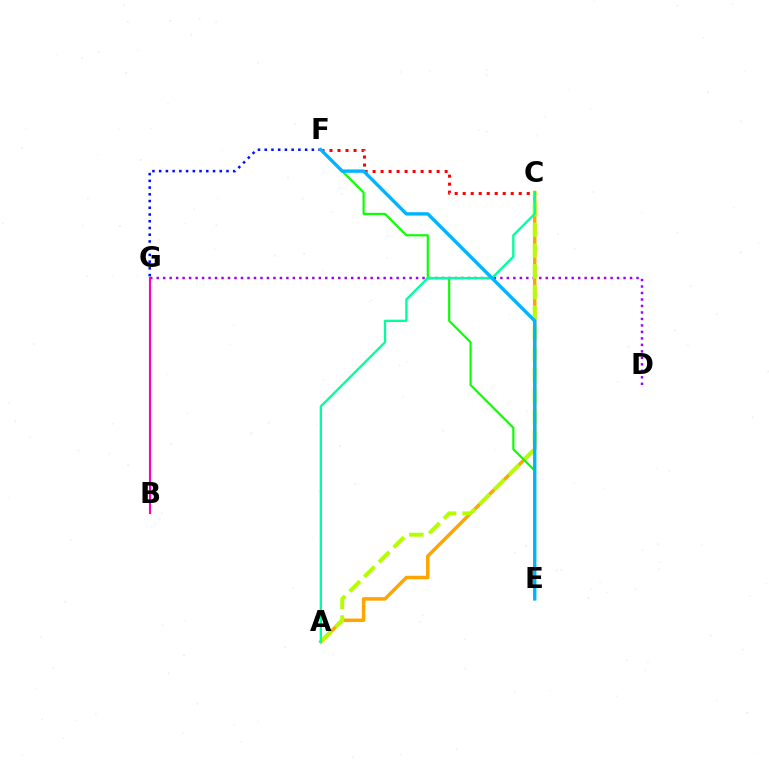{('D', 'G'): [{'color': '#9b00ff', 'line_style': 'dotted', 'thickness': 1.76}], ('B', 'G'): [{'color': '#ff00bd', 'line_style': 'solid', 'thickness': 1.52}], ('A', 'C'): [{'color': '#ffa500', 'line_style': 'solid', 'thickness': 2.51}, {'color': '#b3ff00', 'line_style': 'dashed', 'thickness': 2.82}, {'color': '#00ff9d', 'line_style': 'solid', 'thickness': 1.67}], ('F', 'G'): [{'color': '#0010ff', 'line_style': 'dotted', 'thickness': 1.83}], ('E', 'F'): [{'color': '#08ff00', 'line_style': 'solid', 'thickness': 1.54}, {'color': '#00b5ff', 'line_style': 'solid', 'thickness': 2.43}], ('C', 'F'): [{'color': '#ff0000', 'line_style': 'dotted', 'thickness': 2.18}]}